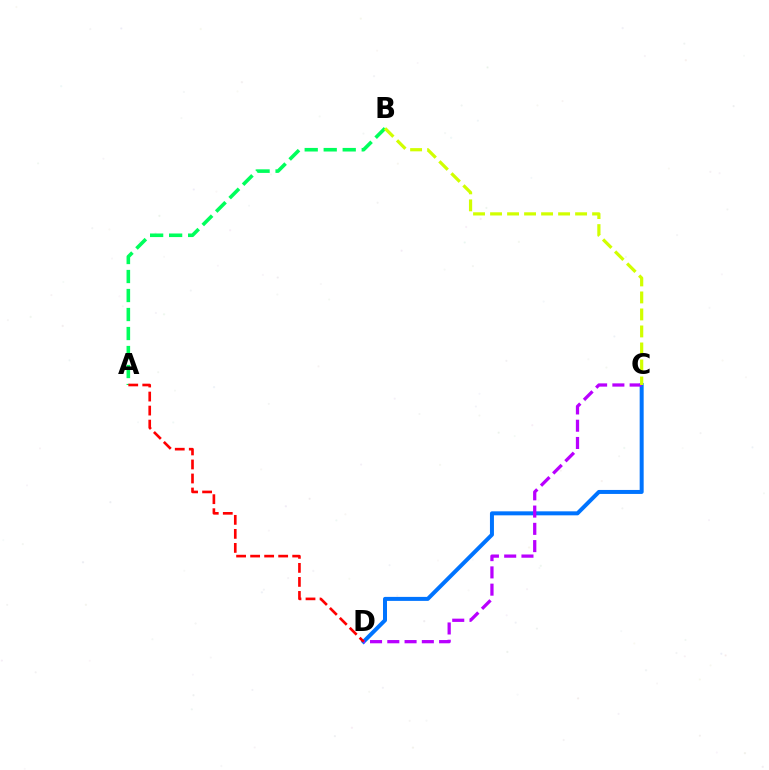{('A', 'B'): [{'color': '#00ff5c', 'line_style': 'dashed', 'thickness': 2.58}], ('C', 'D'): [{'color': '#0074ff', 'line_style': 'solid', 'thickness': 2.88}, {'color': '#b900ff', 'line_style': 'dashed', 'thickness': 2.35}], ('A', 'D'): [{'color': '#ff0000', 'line_style': 'dashed', 'thickness': 1.91}], ('B', 'C'): [{'color': '#d1ff00', 'line_style': 'dashed', 'thickness': 2.31}]}